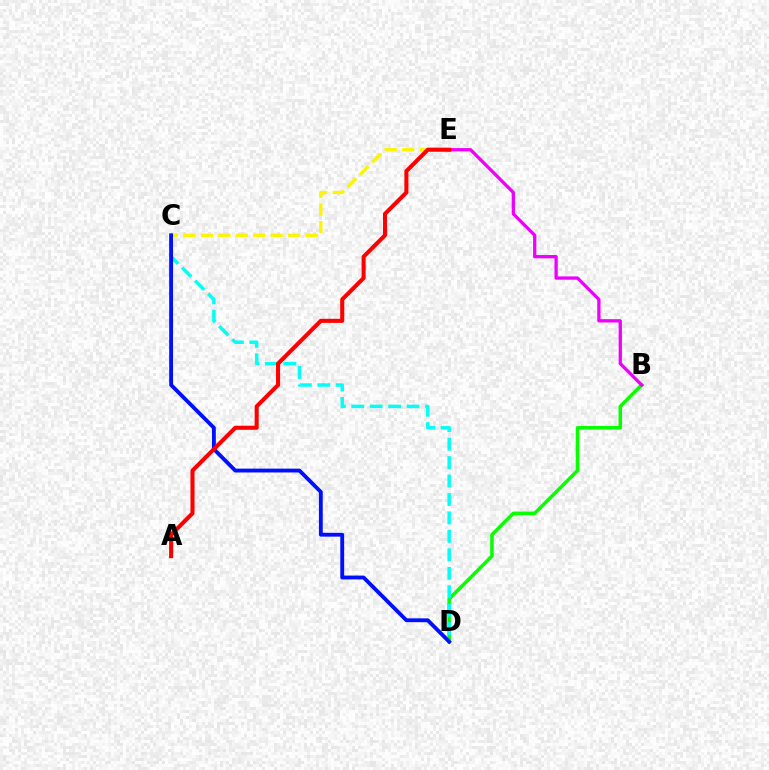{('B', 'D'): [{'color': '#08ff00', 'line_style': 'solid', 'thickness': 2.54}], ('C', 'E'): [{'color': '#fcf500', 'line_style': 'dashed', 'thickness': 2.37}], ('C', 'D'): [{'color': '#00fff6', 'line_style': 'dashed', 'thickness': 2.51}, {'color': '#0010ff', 'line_style': 'solid', 'thickness': 2.77}], ('B', 'E'): [{'color': '#ee00ff', 'line_style': 'solid', 'thickness': 2.37}], ('A', 'E'): [{'color': '#ff0000', 'line_style': 'solid', 'thickness': 2.93}]}